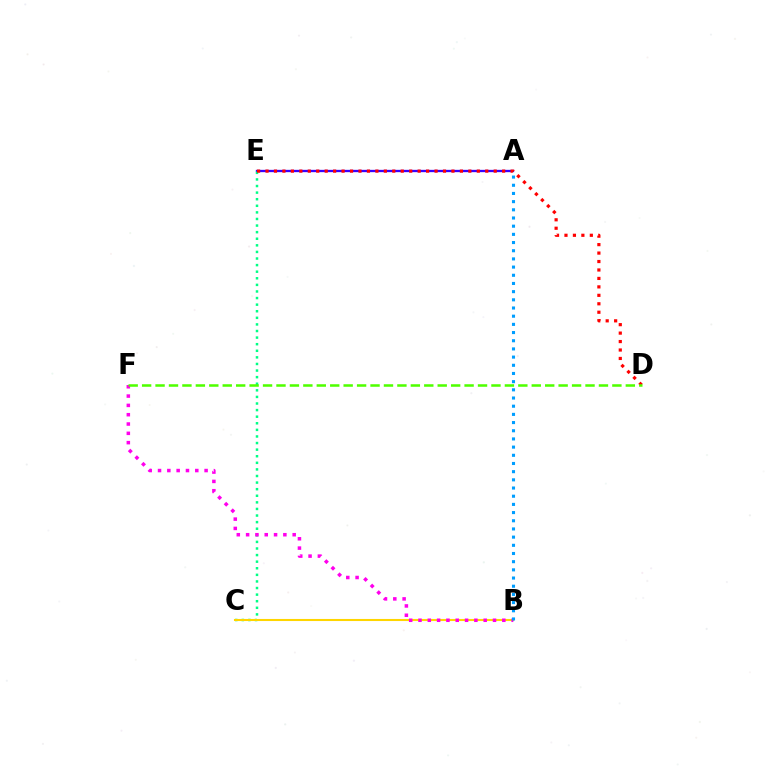{('A', 'E'): [{'color': '#3700ff', 'line_style': 'solid', 'thickness': 1.66}], ('C', 'E'): [{'color': '#00ff86', 'line_style': 'dotted', 'thickness': 1.79}], ('B', 'C'): [{'color': '#ffd500', 'line_style': 'solid', 'thickness': 1.5}], ('B', 'F'): [{'color': '#ff00ed', 'line_style': 'dotted', 'thickness': 2.53}], ('D', 'E'): [{'color': '#ff0000', 'line_style': 'dotted', 'thickness': 2.3}], ('A', 'B'): [{'color': '#009eff', 'line_style': 'dotted', 'thickness': 2.22}], ('D', 'F'): [{'color': '#4fff00', 'line_style': 'dashed', 'thickness': 1.83}]}